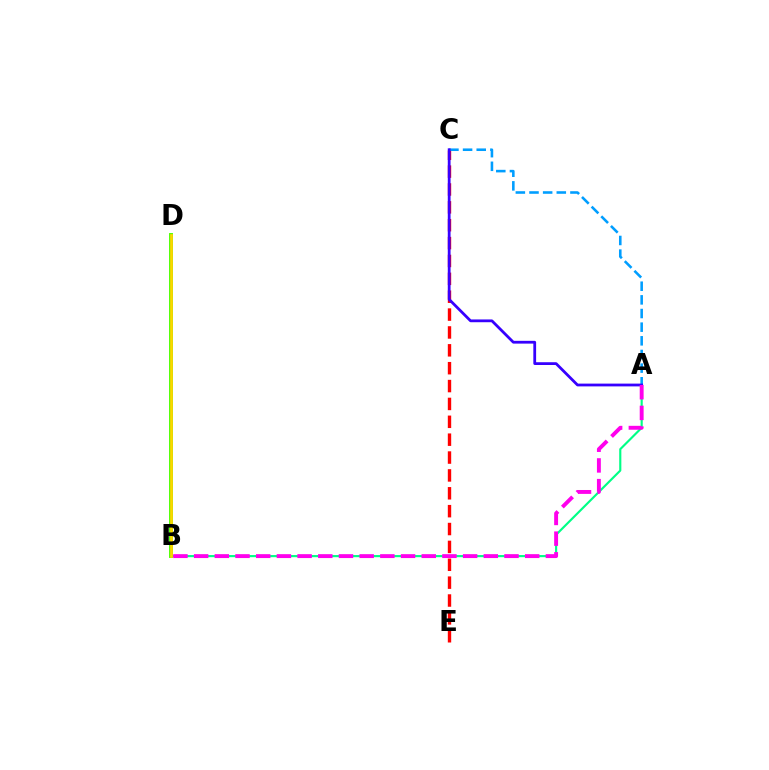{('A', 'B'): [{'color': '#00ff86', 'line_style': 'solid', 'thickness': 1.54}, {'color': '#ff00ed', 'line_style': 'dashed', 'thickness': 2.81}], ('C', 'E'): [{'color': '#ff0000', 'line_style': 'dashed', 'thickness': 2.43}], ('A', 'C'): [{'color': '#009eff', 'line_style': 'dashed', 'thickness': 1.85}, {'color': '#3700ff', 'line_style': 'solid', 'thickness': 2.0}], ('B', 'D'): [{'color': '#4fff00', 'line_style': 'solid', 'thickness': 2.81}, {'color': '#ffd500', 'line_style': 'solid', 'thickness': 1.92}]}